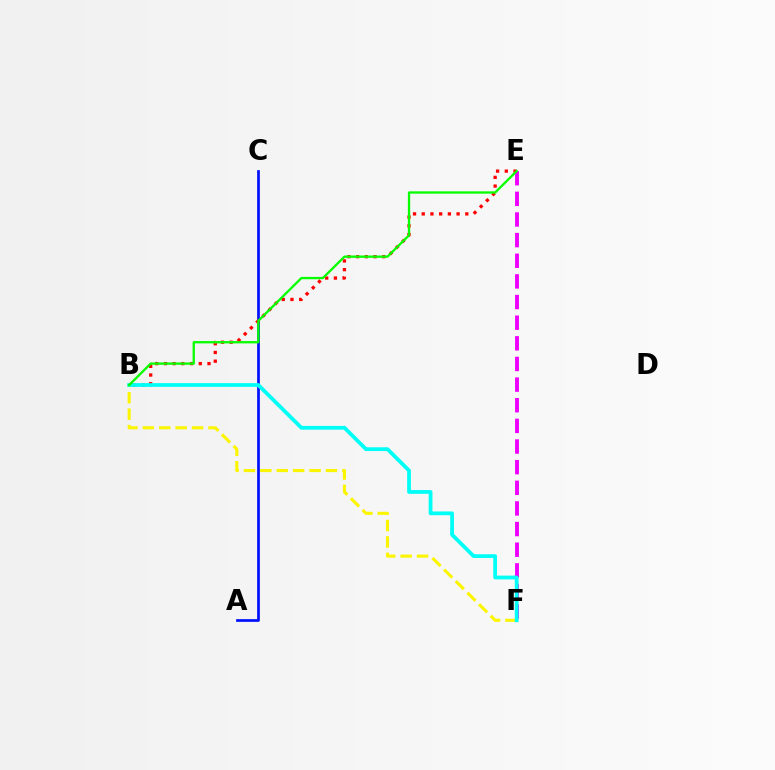{('E', 'F'): [{'color': '#ee00ff', 'line_style': 'dashed', 'thickness': 2.8}], ('A', 'C'): [{'color': '#0010ff', 'line_style': 'solid', 'thickness': 1.96}], ('B', 'E'): [{'color': '#ff0000', 'line_style': 'dotted', 'thickness': 2.37}, {'color': '#08ff00', 'line_style': 'solid', 'thickness': 1.67}], ('B', 'F'): [{'color': '#fcf500', 'line_style': 'dashed', 'thickness': 2.23}, {'color': '#00fff6', 'line_style': 'solid', 'thickness': 2.72}]}